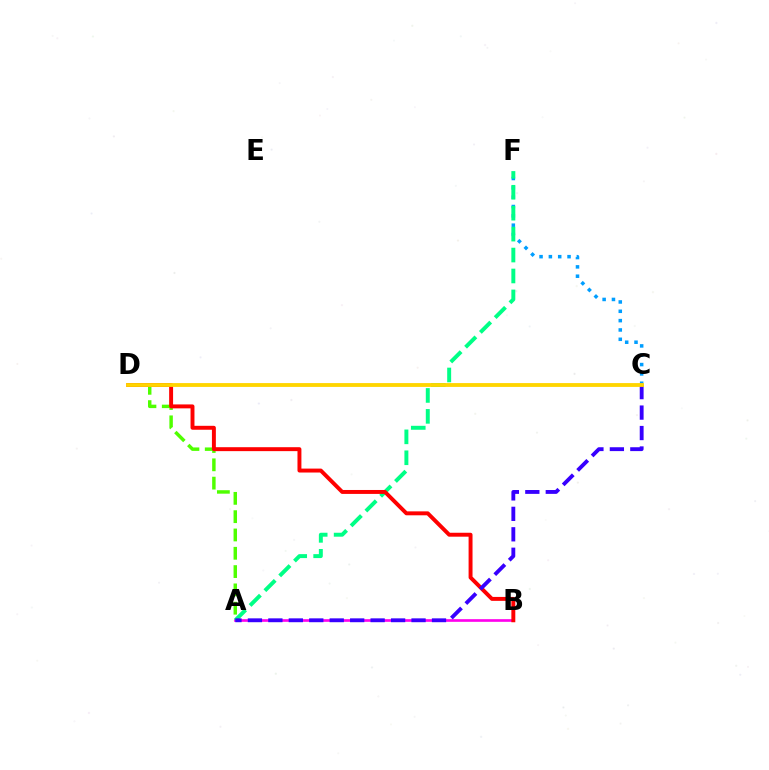{('C', 'F'): [{'color': '#009eff', 'line_style': 'dotted', 'thickness': 2.54}], ('A', 'D'): [{'color': '#4fff00', 'line_style': 'dashed', 'thickness': 2.49}], ('A', 'B'): [{'color': '#ff00ed', 'line_style': 'solid', 'thickness': 1.92}], ('A', 'F'): [{'color': '#00ff86', 'line_style': 'dashed', 'thickness': 2.84}], ('B', 'D'): [{'color': '#ff0000', 'line_style': 'solid', 'thickness': 2.83}], ('A', 'C'): [{'color': '#3700ff', 'line_style': 'dashed', 'thickness': 2.78}], ('C', 'D'): [{'color': '#ffd500', 'line_style': 'solid', 'thickness': 2.76}]}